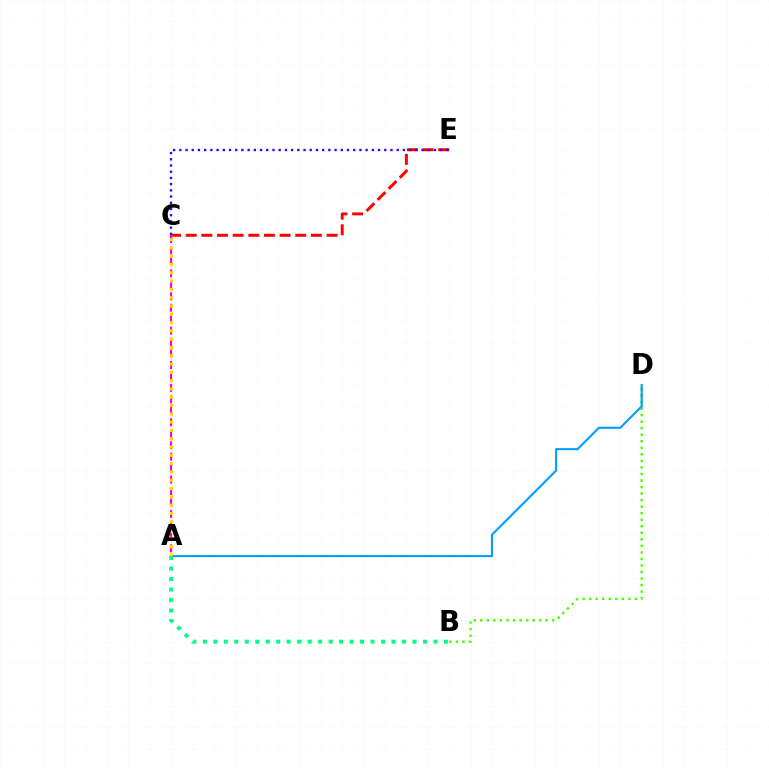{('B', 'D'): [{'color': '#4fff00', 'line_style': 'dotted', 'thickness': 1.78}], ('A', 'B'): [{'color': '#00ff86', 'line_style': 'dotted', 'thickness': 2.85}], ('C', 'E'): [{'color': '#ff0000', 'line_style': 'dashed', 'thickness': 2.13}, {'color': '#3700ff', 'line_style': 'dotted', 'thickness': 1.69}], ('A', 'D'): [{'color': '#009eff', 'line_style': 'solid', 'thickness': 1.51}], ('A', 'C'): [{'color': '#ff00ed', 'line_style': 'dashed', 'thickness': 1.56}, {'color': '#ffd500', 'line_style': 'dotted', 'thickness': 2.25}]}